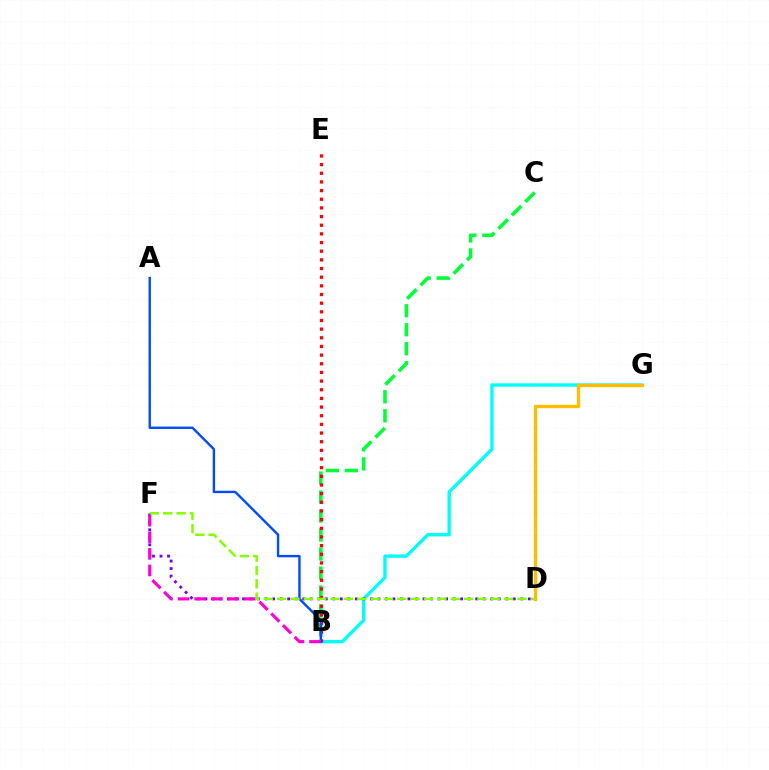{('B', 'G'): [{'color': '#00fff6', 'line_style': 'solid', 'thickness': 2.41}], ('D', 'G'): [{'color': '#ffbd00', 'line_style': 'solid', 'thickness': 2.4}], ('B', 'C'): [{'color': '#00ff39', 'line_style': 'dashed', 'thickness': 2.58}], ('D', 'F'): [{'color': '#7200ff', 'line_style': 'dotted', 'thickness': 2.04}, {'color': '#84ff00', 'line_style': 'dashed', 'thickness': 1.81}], ('B', 'E'): [{'color': '#ff0000', 'line_style': 'dotted', 'thickness': 2.35}], ('A', 'B'): [{'color': '#004bff', 'line_style': 'solid', 'thickness': 1.73}], ('B', 'F'): [{'color': '#ff00cf', 'line_style': 'dashed', 'thickness': 2.25}]}